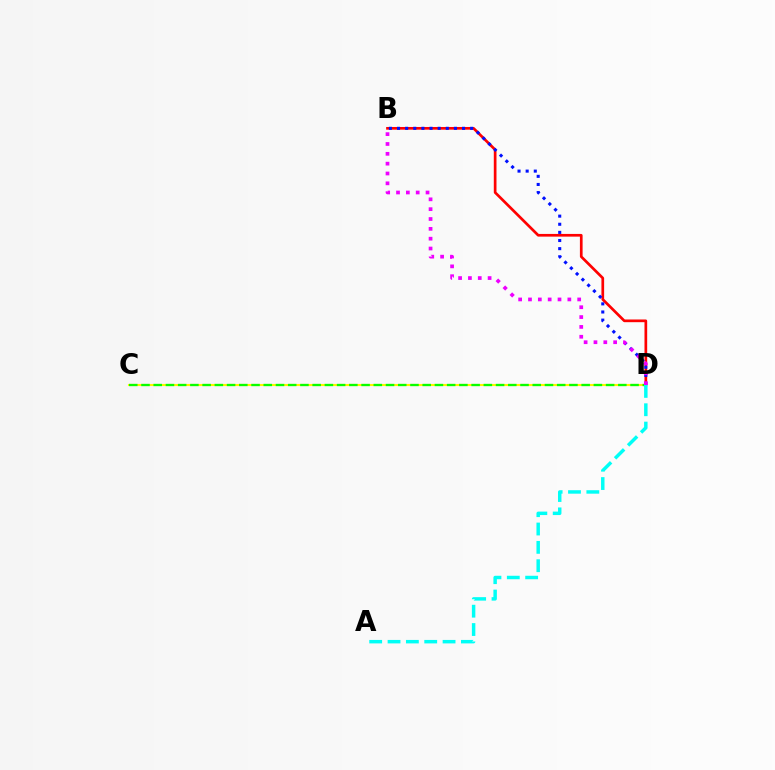{('B', 'D'): [{'color': '#ff0000', 'line_style': 'solid', 'thickness': 1.94}, {'color': '#0010ff', 'line_style': 'dotted', 'thickness': 2.21}, {'color': '#ee00ff', 'line_style': 'dotted', 'thickness': 2.67}], ('C', 'D'): [{'color': '#fcf500', 'line_style': 'solid', 'thickness': 1.51}, {'color': '#08ff00', 'line_style': 'dashed', 'thickness': 1.66}], ('A', 'D'): [{'color': '#00fff6', 'line_style': 'dashed', 'thickness': 2.49}]}